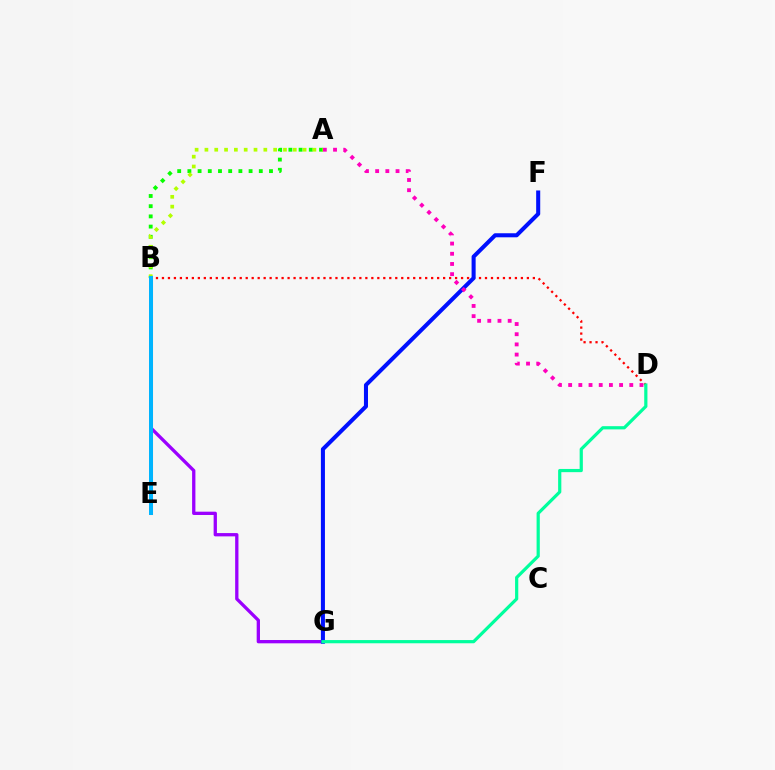{('B', 'G'): [{'color': '#9b00ff', 'line_style': 'solid', 'thickness': 2.37}], ('B', 'D'): [{'color': '#ff0000', 'line_style': 'dotted', 'thickness': 1.63}], ('F', 'G'): [{'color': '#0010ff', 'line_style': 'solid', 'thickness': 2.92}], ('A', 'D'): [{'color': '#ff00bd', 'line_style': 'dotted', 'thickness': 2.77}], ('A', 'B'): [{'color': '#08ff00', 'line_style': 'dotted', 'thickness': 2.77}, {'color': '#b3ff00', 'line_style': 'dotted', 'thickness': 2.67}], ('B', 'E'): [{'color': '#ffa500', 'line_style': 'solid', 'thickness': 2.2}, {'color': '#00b5ff', 'line_style': 'solid', 'thickness': 2.87}], ('D', 'G'): [{'color': '#00ff9d', 'line_style': 'solid', 'thickness': 2.31}]}